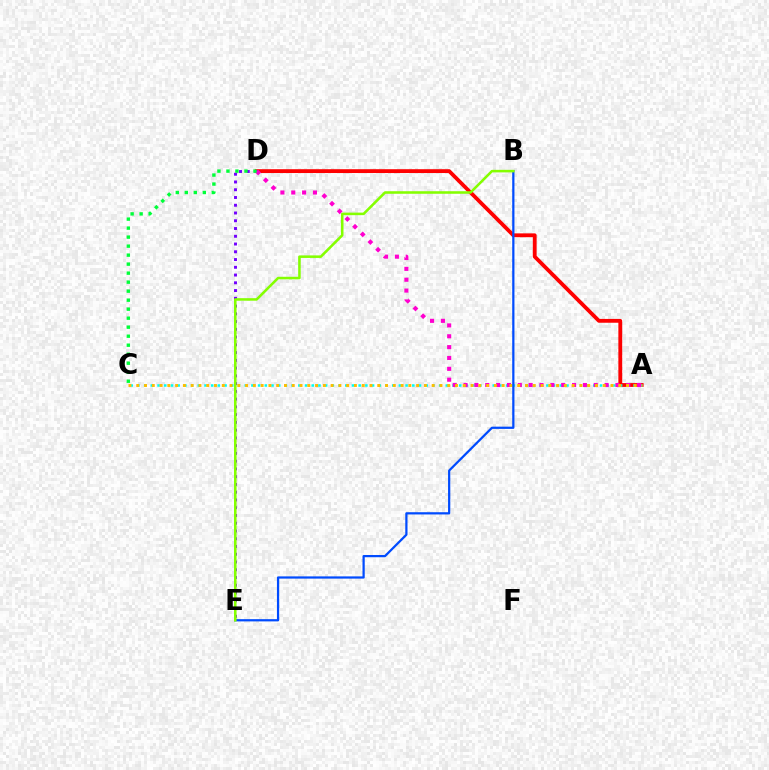{('A', 'D'): [{'color': '#ff0000', 'line_style': 'solid', 'thickness': 2.75}, {'color': '#ff00cf', 'line_style': 'dotted', 'thickness': 2.95}], ('A', 'C'): [{'color': '#00fff6', 'line_style': 'dotted', 'thickness': 1.82}, {'color': '#ffbd00', 'line_style': 'dotted', 'thickness': 2.11}], ('D', 'E'): [{'color': '#7200ff', 'line_style': 'dotted', 'thickness': 2.11}], ('B', 'E'): [{'color': '#004bff', 'line_style': 'solid', 'thickness': 1.61}, {'color': '#84ff00', 'line_style': 'solid', 'thickness': 1.84}], ('C', 'D'): [{'color': '#00ff39', 'line_style': 'dotted', 'thickness': 2.45}]}